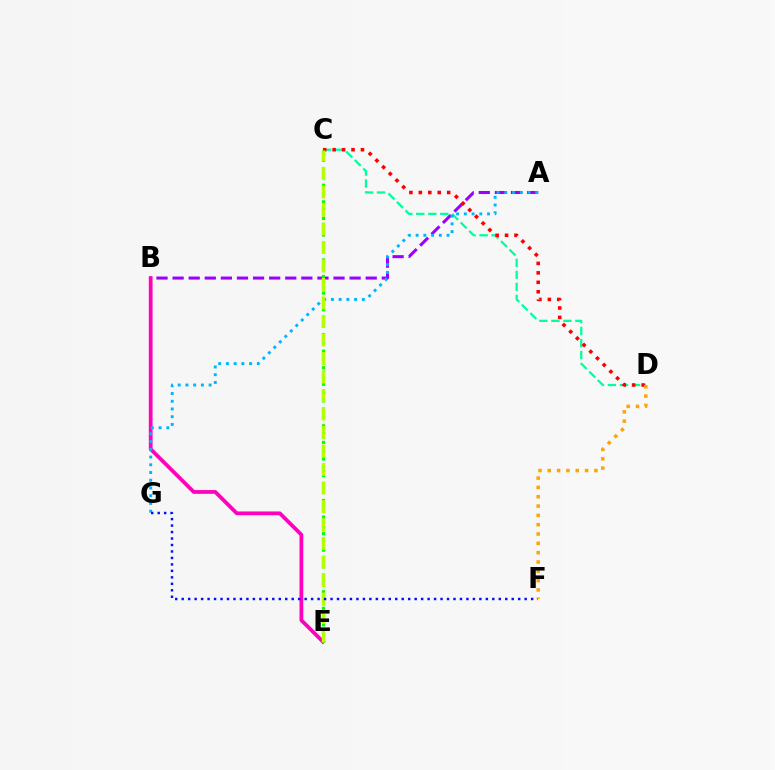{('A', 'B'): [{'color': '#9b00ff', 'line_style': 'dashed', 'thickness': 2.19}], ('B', 'E'): [{'color': '#ff00bd', 'line_style': 'solid', 'thickness': 2.71}], ('C', 'E'): [{'color': '#08ff00', 'line_style': 'dotted', 'thickness': 2.25}, {'color': '#b3ff00', 'line_style': 'dashed', 'thickness': 2.51}], ('C', 'D'): [{'color': '#00ff9d', 'line_style': 'dashed', 'thickness': 1.63}, {'color': '#ff0000', 'line_style': 'dotted', 'thickness': 2.57}], ('A', 'G'): [{'color': '#00b5ff', 'line_style': 'dotted', 'thickness': 2.1}], ('F', 'G'): [{'color': '#0010ff', 'line_style': 'dotted', 'thickness': 1.76}], ('D', 'F'): [{'color': '#ffa500', 'line_style': 'dotted', 'thickness': 2.53}]}